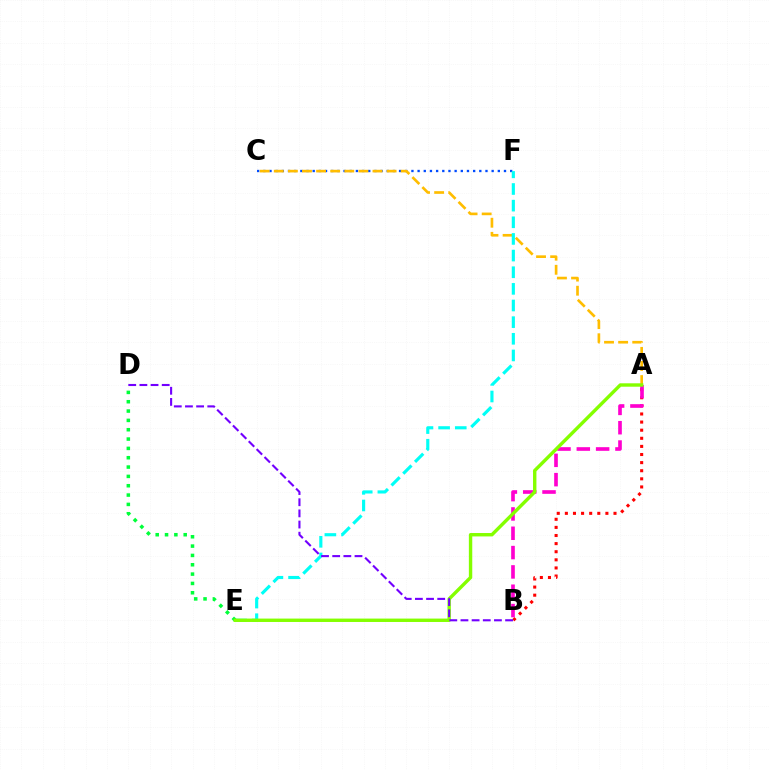{('A', 'B'): [{'color': '#ff0000', 'line_style': 'dotted', 'thickness': 2.2}, {'color': '#ff00cf', 'line_style': 'dashed', 'thickness': 2.62}], ('C', 'F'): [{'color': '#004bff', 'line_style': 'dotted', 'thickness': 1.68}], ('A', 'C'): [{'color': '#ffbd00', 'line_style': 'dashed', 'thickness': 1.92}], ('E', 'F'): [{'color': '#00fff6', 'line_style': 'dashed', 'thickness': 2.26}], ('D', 'E'): [{'color': '#00ff39', 'line_style': 'dotted', 'thickness': 2.54}], ('A', 'E'): [{'color': '#84ff00', 'line_style': 'solid', 'thickness': 2.45}], ('B', 'D'): [{'color': '#7200ff', 'line_style': 'dashed', 'thickness': 1.52}]}